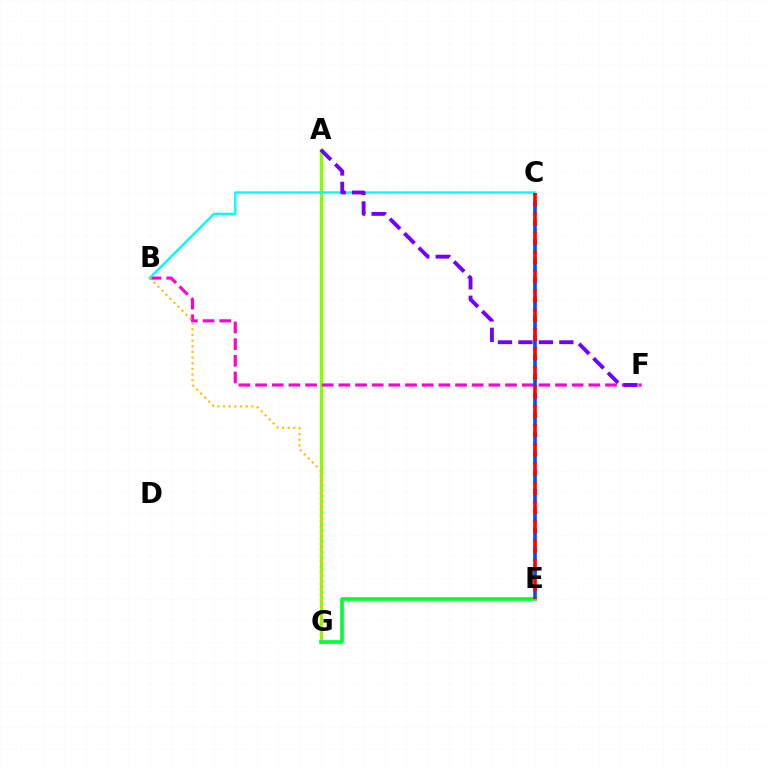{('A', 'G'): [{'color': '#84ff00', 'line_style': 'solid', 'thickness': 2.4}], ('B', 'F'): [{'color': '#ff00cf', 'line_style': 'dashed', 'thickness': 2.26}], ('B', 'C'): [{'color': '#00fff6', 'line_style': 'solid', 'thickness': 1.73}], ('A', 'F'): [{'color': '#7200ff', 'line_style': 'dashed', 'thickness': 2.78}], ('B', 'G'): [{'color': '#ffbd00', 'line_style': 'dotted', 'thickness': 1.54}], ('C', 'E'): [{'color': '#004bff', 'line_style': 'dashed', 'thickness': 2.61}, {'color': '#ff0000', 'line_style': 'dashed', 'thickness': 2.61}], ('E', 'G'): [{'color': '#00ff39', 'line_style': 'solid', 'thickness': 2.65}]}